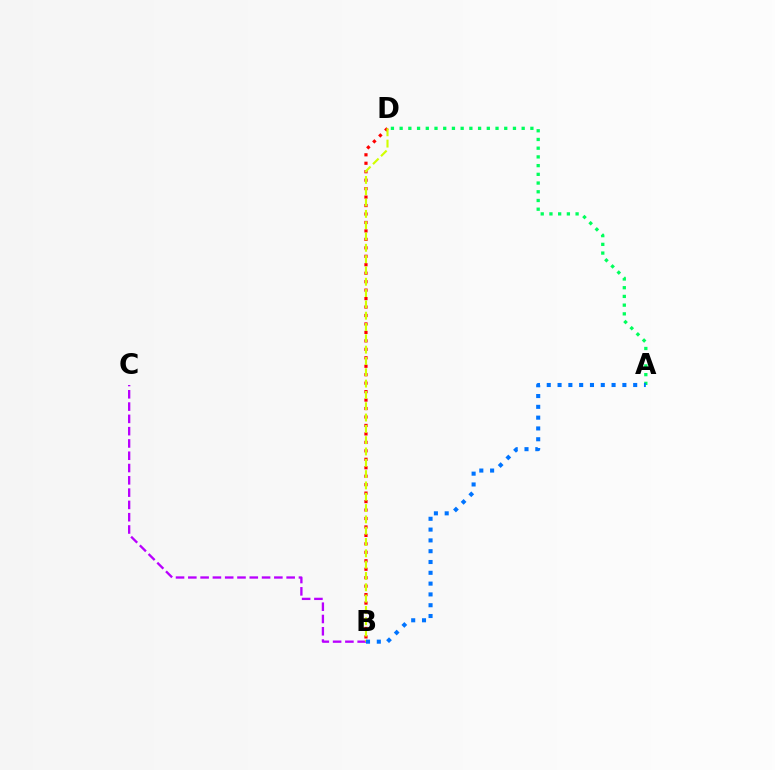{('B', 'D'): [{'color': '#ff0000', 'line_style': 'dotted', 'thickness': 2.3}, {'color': '#d1ff00', 'line_style': 'dashed', 'thickness': 1.54}], ('A', 'D'): [{'color': '#00ff5c', 'line_style': 'dotted', 'thickness': 2.37}], ('B', 'C'): [{'color': '#b900ff', 'line_style': 'dashed', 'thickness': 1.67}], ('A', 'B'): [{'color': '#0074ff', 'line_style': 'dotted', 'thickness': 2.94}]}